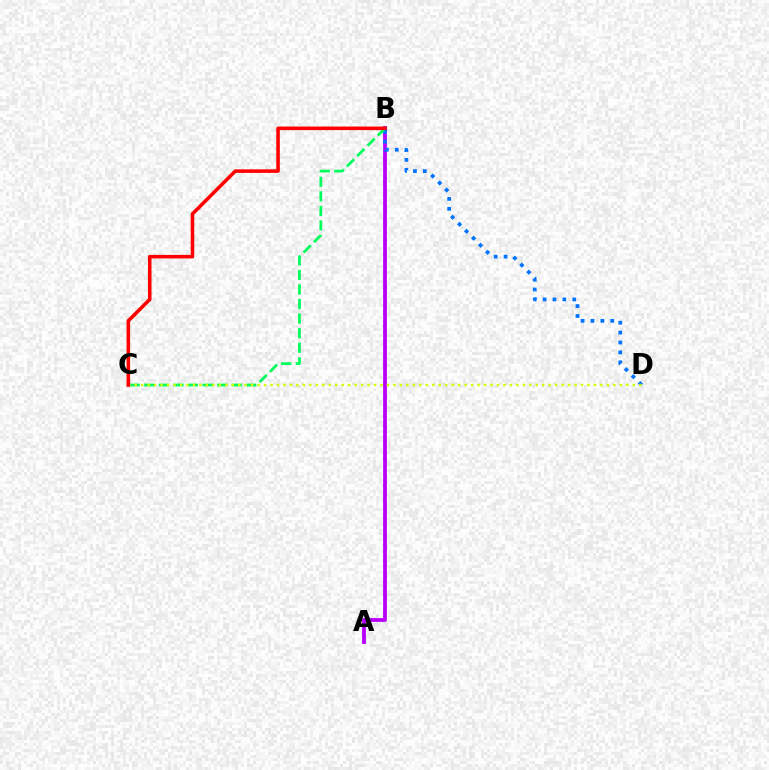{('A', 'B'): [{'color': '#b900ff', 'line_style': 'solid', 'thickness': 2.73}], ('B', 'D'): [{'color': '#0074ff', 'line_style': 'dotted', 'thickness': 2.69}], ('B', 'C'): [{'color': '#00ff5c', 'line_style': 'dashed', 'thickness': 1.98}, {'color': '#ff0000', 'line_style': 'solid', 'thickness': 2.56}], ('C', 'D'): [{'color': '#d1ff00', 'line_style': 'dotted', 'thickness': 1.76}]}